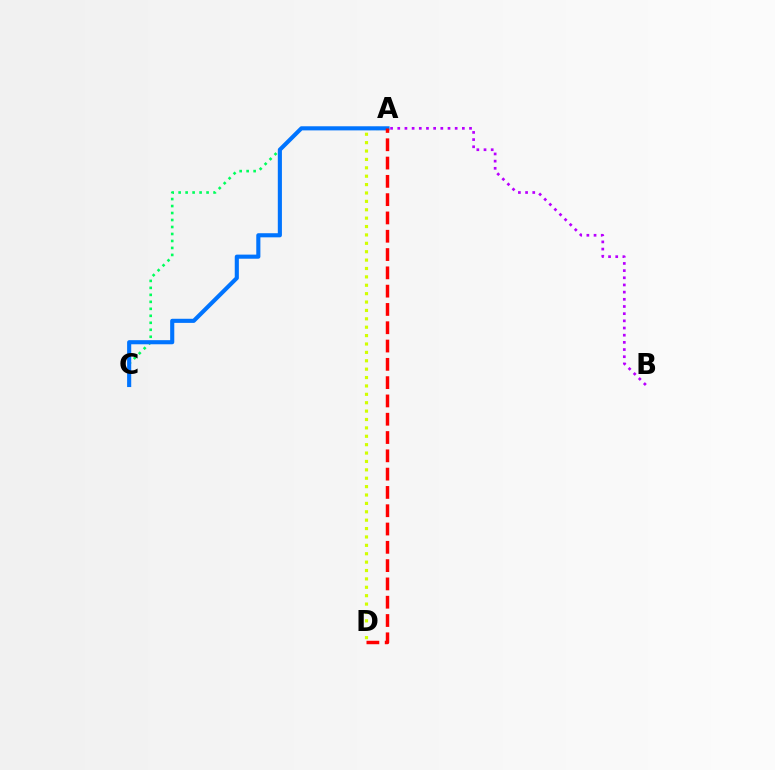{('A', 'C'): [{'color': '#00ff5c', 'line_style': 'dotted', 'thickness': 1.9}, {'color': '#0074ff', 'line_style': 'solid', 'thickness': 2.96}], ('A', 'D'): [{'color': '#d1ff00', 'line_style': 'dotted', 'thickness': 2.28}, {'color': '#ff0000', 'line_style': 'dashed', 'thickness': 2.49}], ('A', 'B'): [{'color': '#b900ff', 'line_style': 'dotted', 'thickness': 1.95}]}